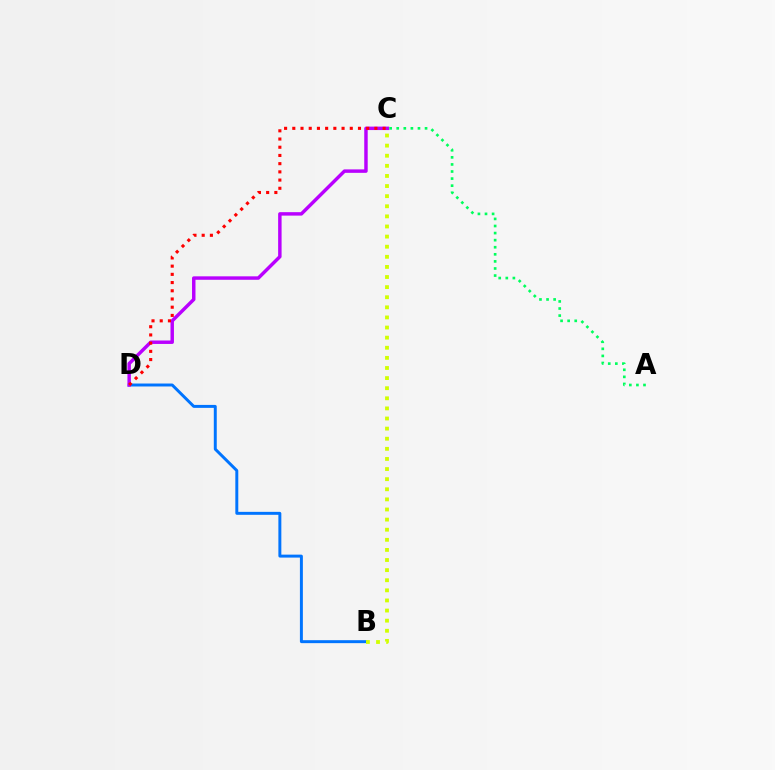{('B', 'D'): [{'color': '#0074ff', 'line_style': 'solid', 'thickness': 2.13}], ('C', 'D'): [{'color': '#b900ff', 'line_style': 'solid', 'thickness': 2.48}, {'color': '#ff0000', 'line_style': 'dotted', 'thickness': 2.23}], ('A', 'C'): [{'color': '#00ff5c', 'line_style': 'dotted', 'thickness': 1.92}], ('B', 'C'): [{'color': '#d1ff00', 'line_style': 'dotted', 'thickness': 2.75}]}